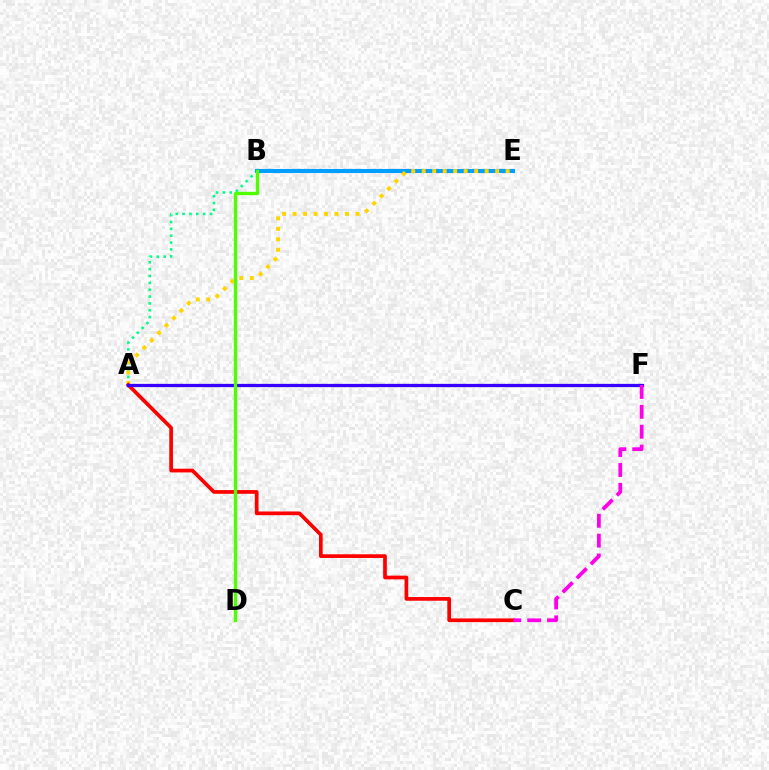{('A', 'B'): [{'color': '#00ff86', 'line_style': 'dotted', 'thickness': 1.86}], ('B', 'E'): [{'color': '#009eff', 'line_style': 'solid', 'thickness': 2.95}], ('A', 'E'): [{'color': '#ffd500', 'line_style': 'dotted', 'thickness': 2.85}], ('A', 'C'): [{'color': '#ff0000', 'line_style': 'solid', 'thickness': 2.67}], ('A', 'F'): [{'color': '#3700ff', 'line_style': 'solid', 'thickness': 2.35}], ('B', 'D'): [{'color': '#4fff00', 'line_style': 'solid', 'thickness': 2.4}], ('C', 'F'): [{'color': '#ff00ed', 'line_style': 'dashed', 'thickness': 2.7}]}